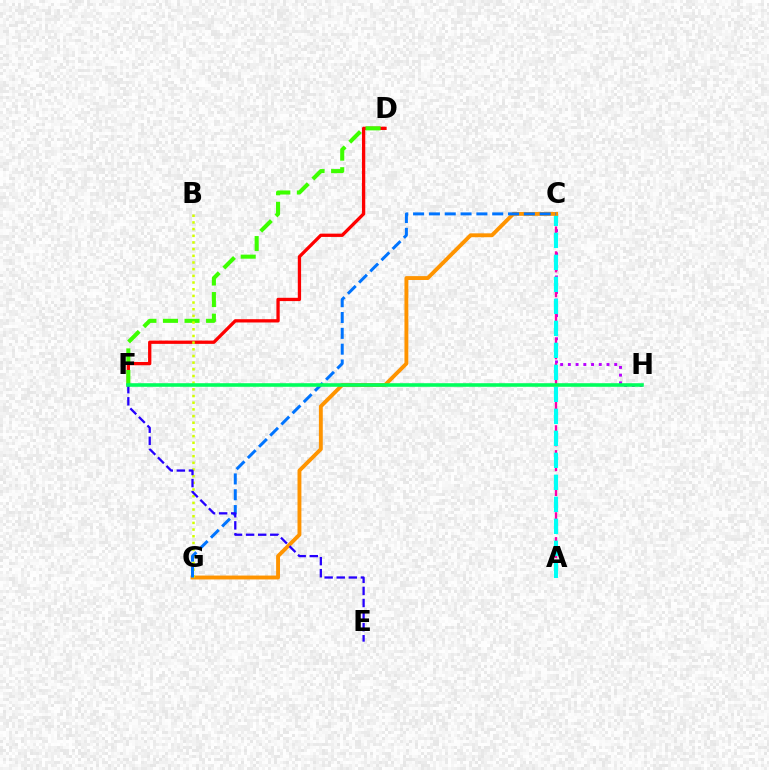{('D', 'F'): [{'color': '#ff0000', 'line_style': 'solid', 'thickness': 2.37}, {'color': '#3dff00', 'line_style': 'dashed', 'thickness': 2.93}], ('C', 'H'): [{'color': '#b900ff', 'line_style': 'dotted', 'thickness': 2.1}], ('A', 'C'): [{'color': '#ff00ac', 'line_style': 'dashed', 'thickness': 1.69}, {'color': '#00fff6', 'line_style': 'dashed', 'thickness': 2.99}], ('C', 'G'): [{'color': '#ff9400', 'line_style': 'solid', 'thickness': 2.8}, {'color': '#0074ff', 'line_style': 'dashed', 'thickness': 2.15}], ('B', 'G'): [{'color': '#d1ff00', 'line_style': 'dotted', 'thickness': 1.81}], ('E', 'F'): [{'color': '#2500ff', 'line_style': 'dashed', 'thickness': 1.64}], ('F', 'H'): [{'color': '#00ff5c', 'line_style': 'solid', 'thickness': 2.58}]}